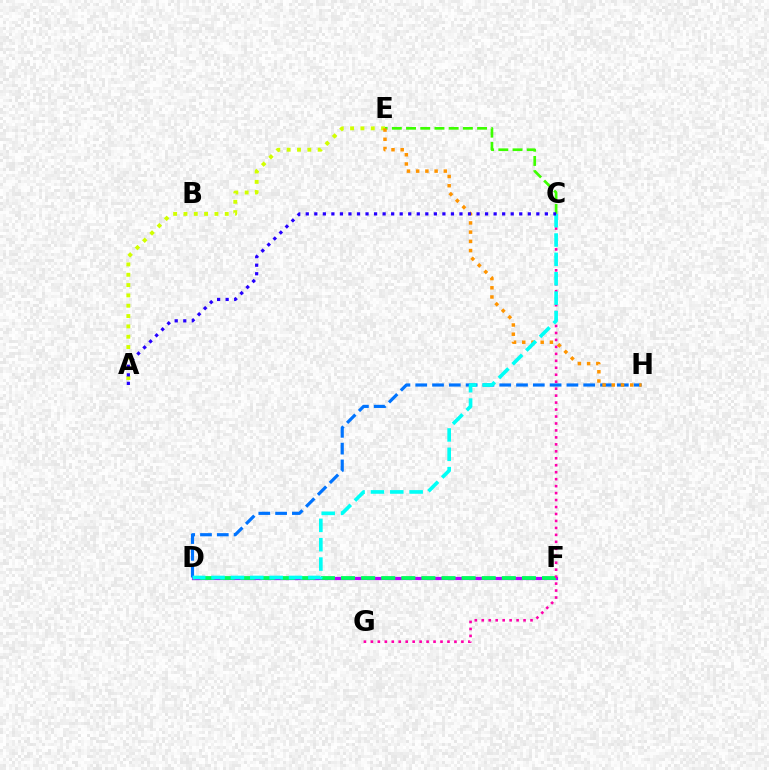{('D', 'F'): [{'color': '#ff0000', 'line_style': 'dashed', 'thickness': 1.92}, {'color': '#b900ff', 'line_style': 'solid', 'thickness': 2.32}, {'color': '#00ff5c', 'line_style': 'dashed', 'thickness': 2.73}], ('D', 'H'): [{'color': '#0074ff', 'line_style': 'dashed', 'thickness': 2.28}], ('C', 'E'): [{'color': '#3dff00', 'line_style': 'dashed', 'thickness': 1.93}], ('A', 'E'): [{'color': '#d1ff00', 'line_style': 'dotted', 'thickness': 2.81}], ('C', 'G'): [{'color': '#ff00ac', 'line_style': 'dotted', 'thickness': 1.89}], ('E', 'H'): [{'color': '#ff9400', 'line_style': 'dotted', 'thickness': 2.5}], ('C', 'D'): [{'color': '#00fff6', 'line_style': 'dashed', 'thickness': 2.63}], ('A', 'C'): [{'color': '#2500ff', 'line_style': 'dotted', 'thickness': 2.32}]}